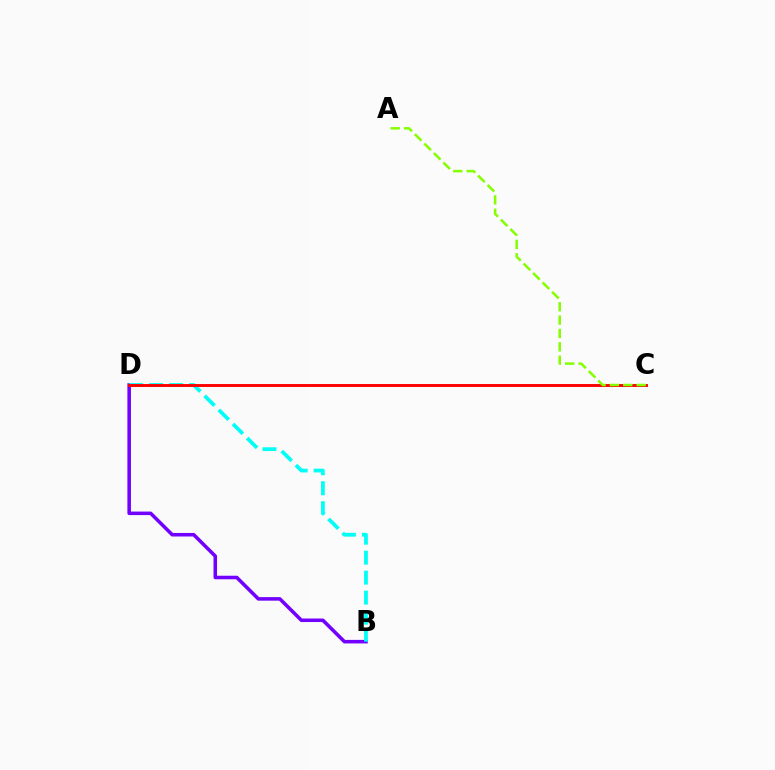{('B', 'D'): [{'color': '#7200ff', 'line_style': 'solid', 'thickness': 2.55}, {'color': '#00fff6', 'line_style': 'dashed', 'thickness': 2.71}], ('C', 'D'): [{'color': '#ff0000', 'line_style': 'solid', 'thickness': 2.09}], ('A', 'C'): [{'color': '#84ff00', 'line_style': 'dashed', 'thickness': 1.82}]}